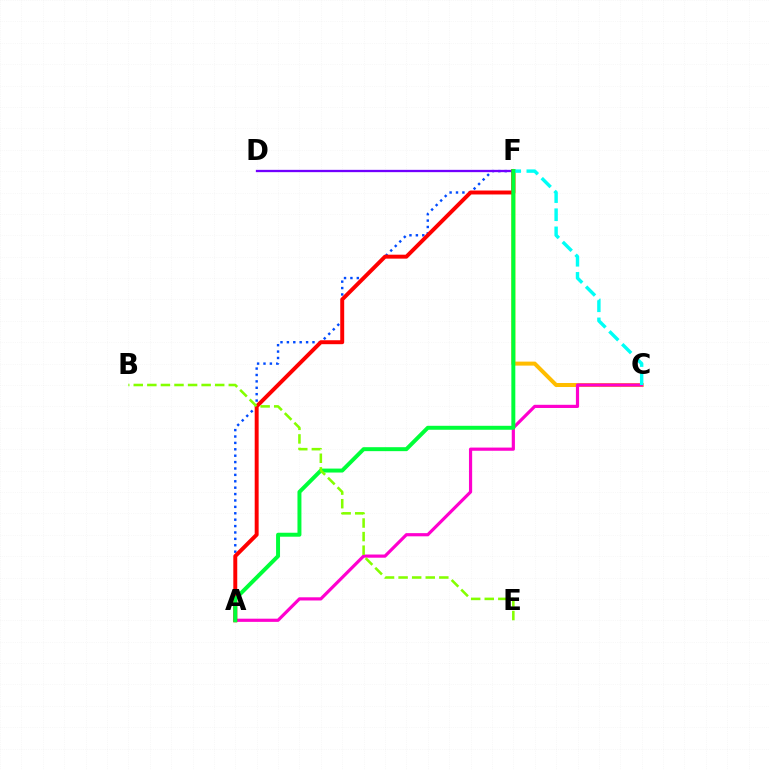{('C', 'F'): [{'color': '#ffbd00', 'line_style': 'solid', 'thickness': 2.88}, {'color': '#00fff6', 'line_style': 'dashed', 'thickness': 2.46}], ('A', 'C'): [{'color': '#ff00cf', 'line_style': 'solid', 'thickness': 2.29}], ('A', 'F'): [{'color': '#004bff', 'line_style': 'dotted', 'thickness': 1.74}, {'color': '#ff0000', 'line_style': 'solid', 'thickness': 2.84}, {'color': '#00ff39', 'line_style': 'solid', 'thickness': 2.85}], ('D', 'F'): [{'color': '#7200ff', 'line_style': 'solid', 'thickness': 1.66}], ('B', 'E'): [{'color': '#84ff00', 'line_style': 'dashed', 'thickness': 1.84}]}